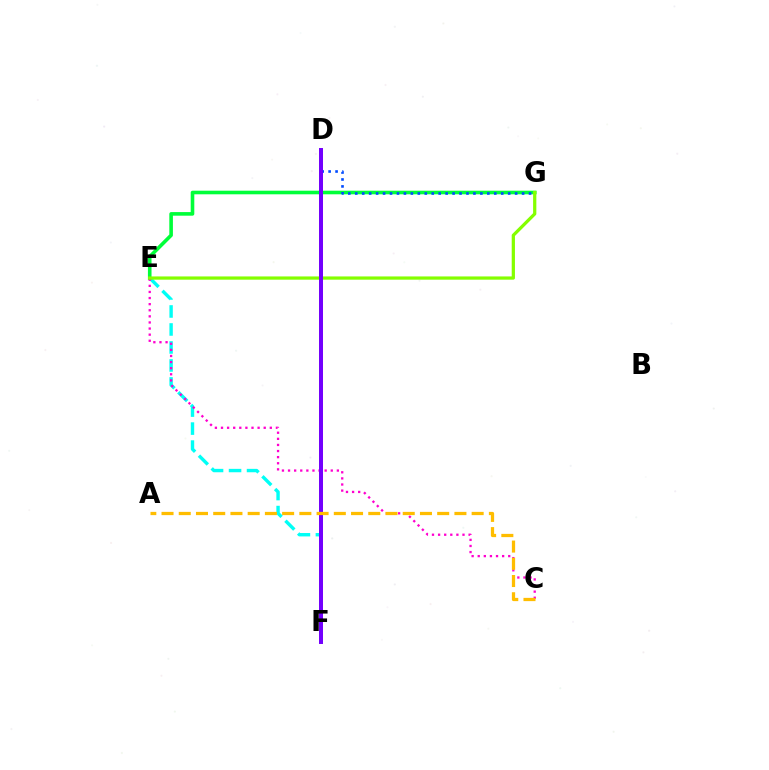{('E', 'F'): [{'color': '#00fff6', 'line_style': 'dashed', 'thickness': 2.44}], ('D', 'F'): [{'color': '#ff0000', 'line_style': 'solid', 'thickness': 2.58}, {'color': '#7200ff', 'line_style': 'solid', 'thickness': 2.85}], ('E', 'G'): [{'color': '#00ff39', 'line_style': 'solid', 'thickness': 2.6}, {'color': '#84ff00', 'line_style': 'solid', 'thickness': 2.33}], ('D', 'G'): [{'color': '#004bff', 'line_style': 'dotted', 'thickness': 1.89}], ('C', 'E'): [{'color': '#ff00cf', 'line_style': 'dotted', 'thickness': 1.66}], ('A', 'C'): [{'color': '#ffbd00', 'line_style': 'dashed', 'thickness': 2.34}]}